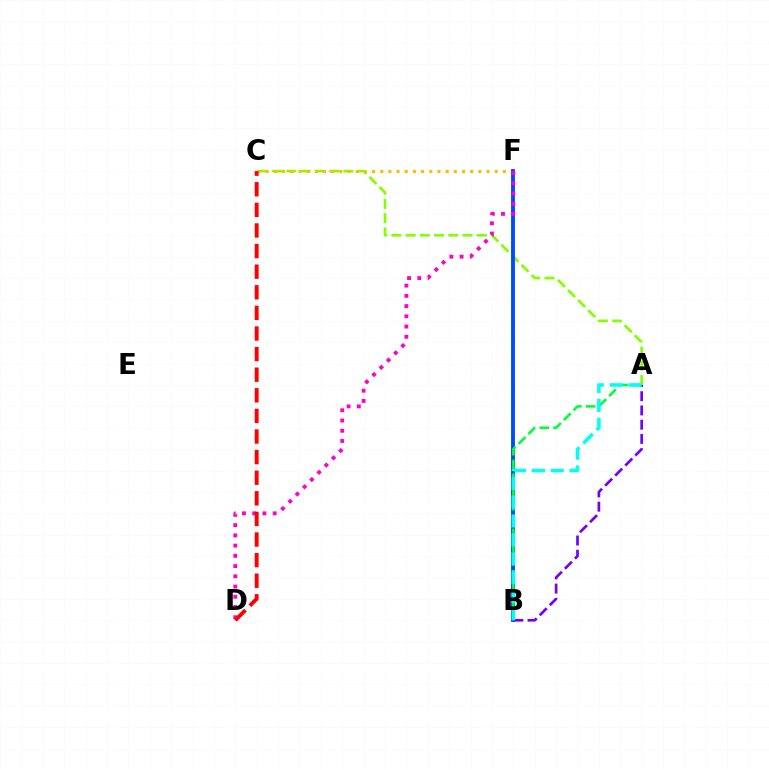{('A', 'C'): [{'color': '#84ff00', 'line_style': 'dashed', 'thickness': 1.93}], ('C', 'F'): [{'color': '#ffbd00', 'line_style': 'dotted', 'thickness': 2.22}], ('B', 'F'): [{'color': '#004bff', 'line_style': 'solid', 'thickness': 2.79}], ('D', 'F'): [{'color': '#ff00cf', 'line_style': 'dotted', 'thickness': 2.78}], ('A', 'B'): [{'color': '#00ff39', 'line_style': 'dashed', 'thickness': 1.87}, {'color': '#7200ff', 'line_style': 'dashed', 'thickness': 1.93}, {'color': '#00fff6', 'line_style': 'dashed', 'thickness': 2.56}], ('C', 'D'): [{'color': '#ff0000', 'line_style': 'dashed', 'thickness': 2.8}]}